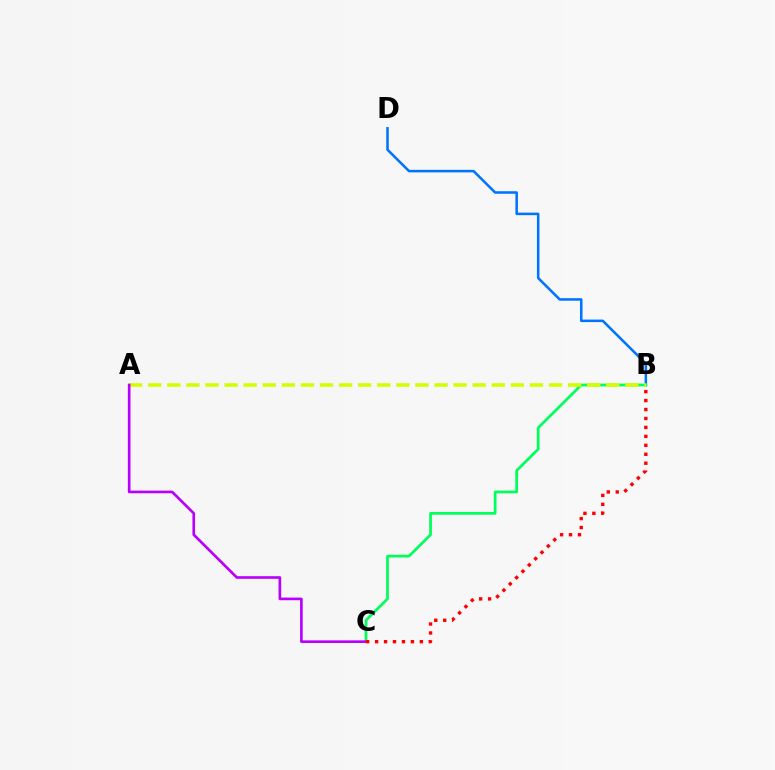{('B', 'D'): [{'color': '#0074ff', 'line_style': 'solid', 'thickness': 1.83}], ('B', 'C'): [{'color': '#00ff5c', 'line_style': 'solid', 'thickness': 1.96}, {'color': '#ff0000', 'line_style': 'dotted', 'thickness': 2.43}], ('A', 'B'): [{'color': '#d1ff00', 'line_style': 'dashed', 'thickness': 2.59}], ('A', 'C'): [{'color': '#b900ff', 'line_style': 'solid', 'thickness': 1.91}]}